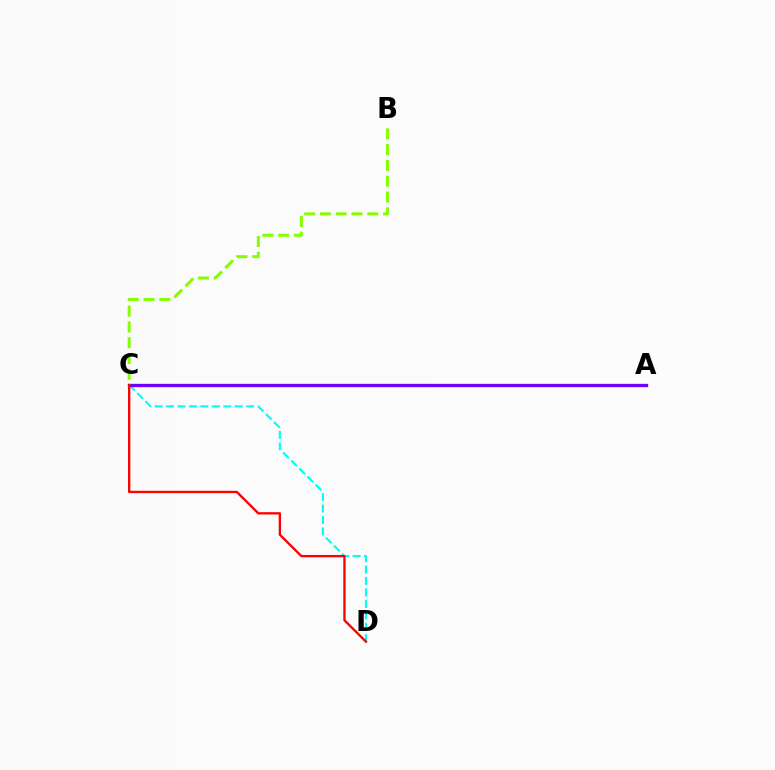{('C', 'D'): [{'color': '#00fff6', 'line_style': 'dashed', 'thickness': 1.55}, {'color': '#ff0000', 'line_style': 'solid', 'thickness': 1.68}], ('A', 'C'): [{'color': '#7200ff', 'line_style': 'solid', 'thickness': 2.39}], ('B', 'C'): [{'color': '#84ff00', 'line_style': 'dashed', 'thickness': 2.14}]}